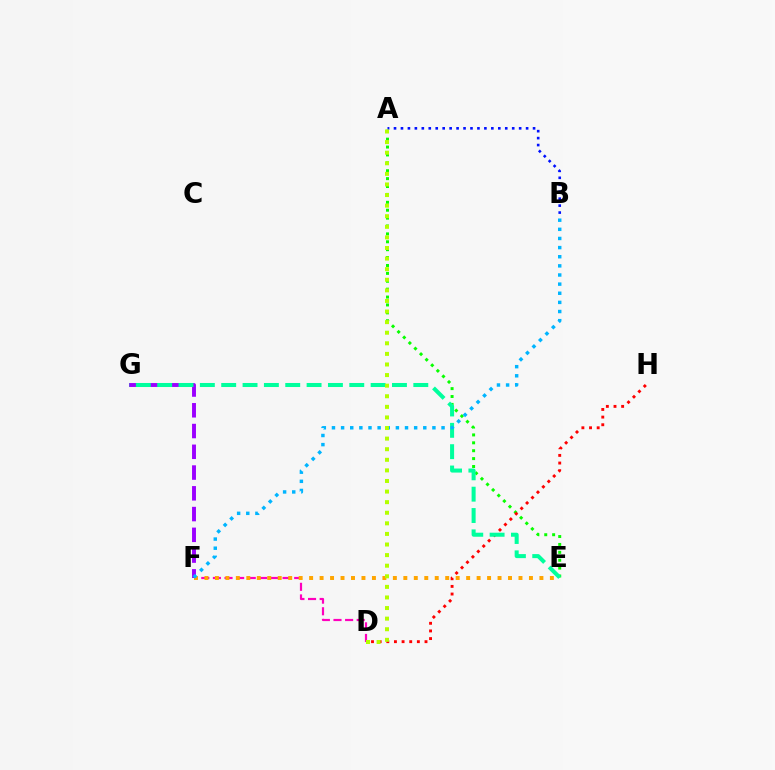{('A', 'E'): [{'color': '#08ff00', 'line_style': 'dotted', 'thickness': 2.15}], ('D', 'H'): [{'color': '#ff0000', 'line_style': 'dotted', 'thickness': 2.08}], ('F', 'G'): [{'color': '#9b00ff', 'line_style': 'dashed', 'thickness': 2.82}], ('E', 'G'): [{'color': '#00ff9d', 'line_style': 'dashed', 'thickness': 2.9}], ('A', 'B'): [{'color': '#0010ff', 'line_style': 'dotted', 'thickness': 1.89}], ('D', 'F'): [{'color': '#ff00bd', 'line_style': 'dashed', 'thickness': 1.58}], ('E', 'F'): [{'color': '#ffa500', 'line_style': 'dotted', 'thickness': 2.84}], ('B', 'F'): [{'color': '#00b5ff', 'line_style': 'dotted', 'thickness': 2.48}], ('A', 'D'): [{'color': '#b3ff00', 'line_style': 'dotted', 'thickness': 2.88}]}